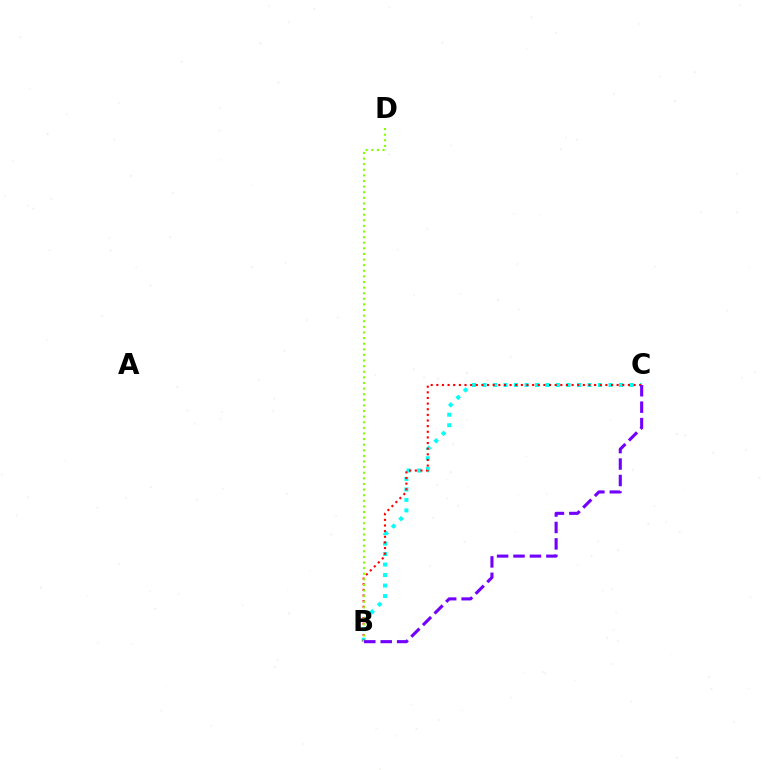{('B', 'C'): [{'color': '#00fff6', 'line_style': 'dotted', 'thickness': 2.85}, {'color': '#ff0000', 'line_style': 'dotted', 'thickness': 1.53}, {'color': '#7200ff', 'line_style': 'dashed', 'thickness': 2.23}], ('B', 'D'): [{'color': '#84ff00', 'line_style': 'dotted', 'thickness': 1.52}]}